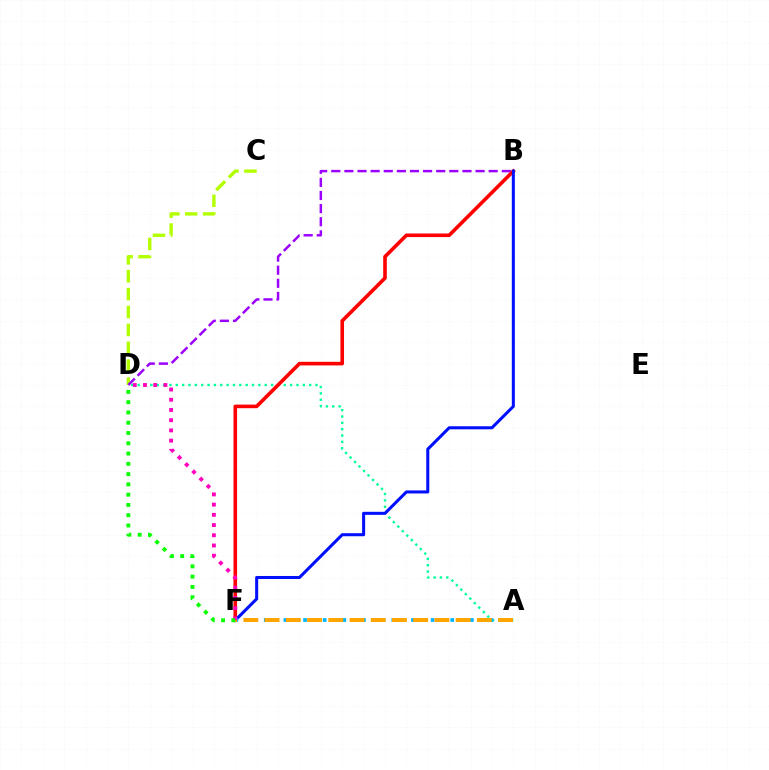{('A', 'D'): [{'color': '#00ff9d', 'line_style': 'dotted', 'thickness': 1.73}], ('C', 'D'): [{'color': '#b3ff00', 'line_style': 'dashed', 'thickness': 2.43}], ('B', 'D'): [{'color': '#9b00ff', 'line_style': 'dashed', 'thickness': 1.78}], ('B', 'F'): [{'color': '#ff0000', 'line_style': 'solid', 'thickness': 2.6}, {'color': '#0010ff', 'line_style': 'solid', 'thickness': 2.19}], ('A', 'F'): [{'color': '#00b5ff', 'line_style': 'dotted', 'thickness': 2.67}, {'color': '#ffa500', 'line_style': 'dashed', 'thickness': 2.88}], ('D', 'F'): [{'color': '#ff00bd', 'line_style': 'dotted', 'thickness': 2.78}, {'color': '#08ff00', 'line_style': 'dotted', 'thickness': 2.79}]}